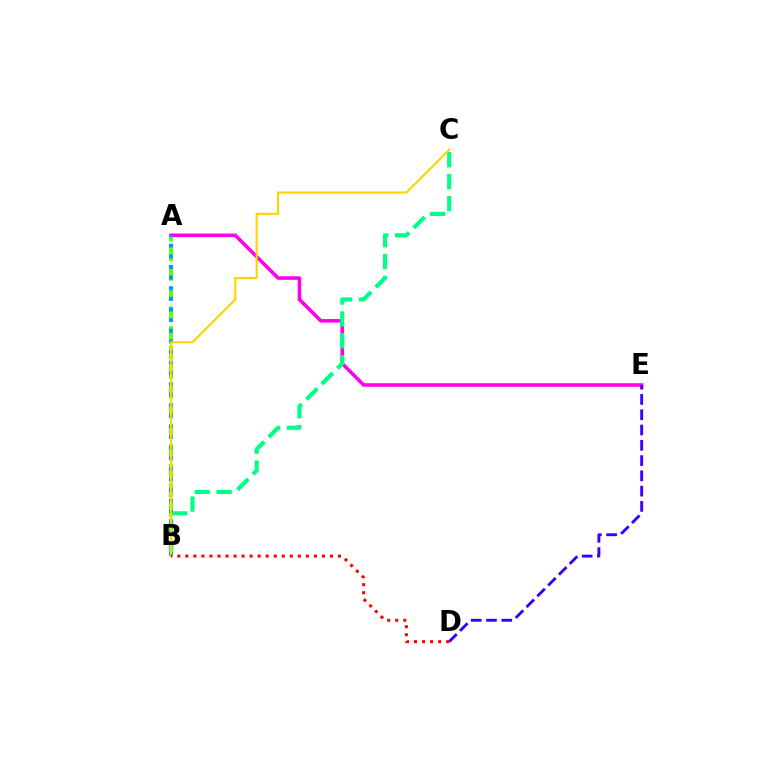{('A', 'B'): [{'color': '#4fff00', 'line_style': 'dashed', 'thickness': 2.67}, {'color': '#009eff', 'line_style': 'dotted', 'thickness': 2.89}], ('A', 'E'): [{'color': '#ff00ed', 'line_style': 'solid', 'thickness': 2.57}], ('B', 'C'): [{'color': '#00ff86', 'line_style': 'dashed', 'thickness': 2.98}, {'color': '#ffd500', 'line_style': 'solid', 'thickness': 1.55}], ('D', 'E'): [{'color': '#3700ff', 'line_style': 'dashed', 'thickness': 2.08}], ('B', 'D'): [{'color': '#ff0000', 'line_style': 'dotted', 'thickness': 2.18}]}